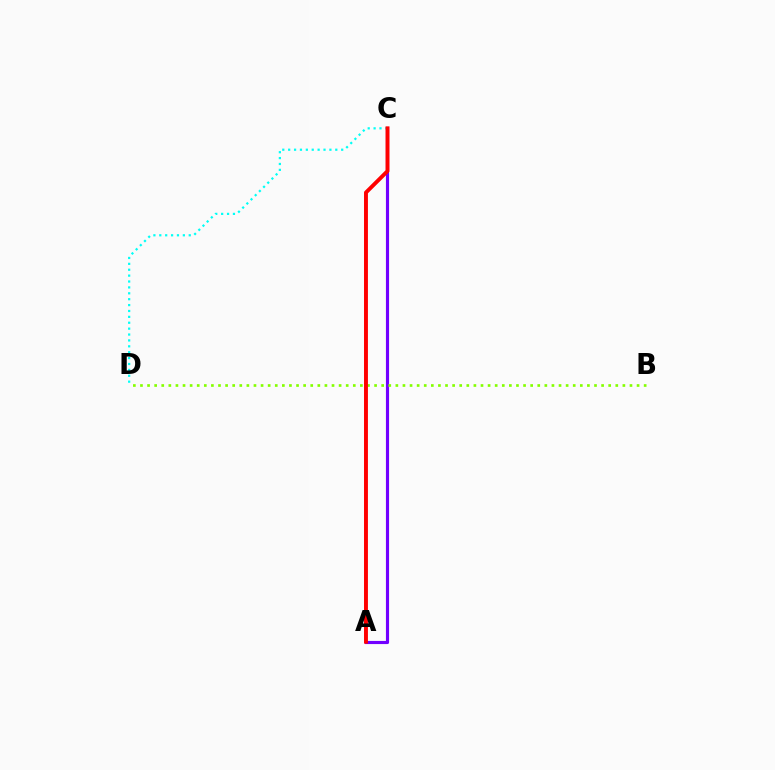{('A', 'C'): [{'color': '#7200ff', 'line_style': 'solid', 'thickness': 2.26}, {'color': '#ff0000', 'line_style': 'solid', 'thickness': 2.81}], ('B', 'D'): [{'color': '#84ff00', 'line_style': 'dotted', 'thickness': 1.93}], ('C', 'D'): [{'color': '#00fff6', 'line_style': 'dotted', 'thickness': 1.6}]}